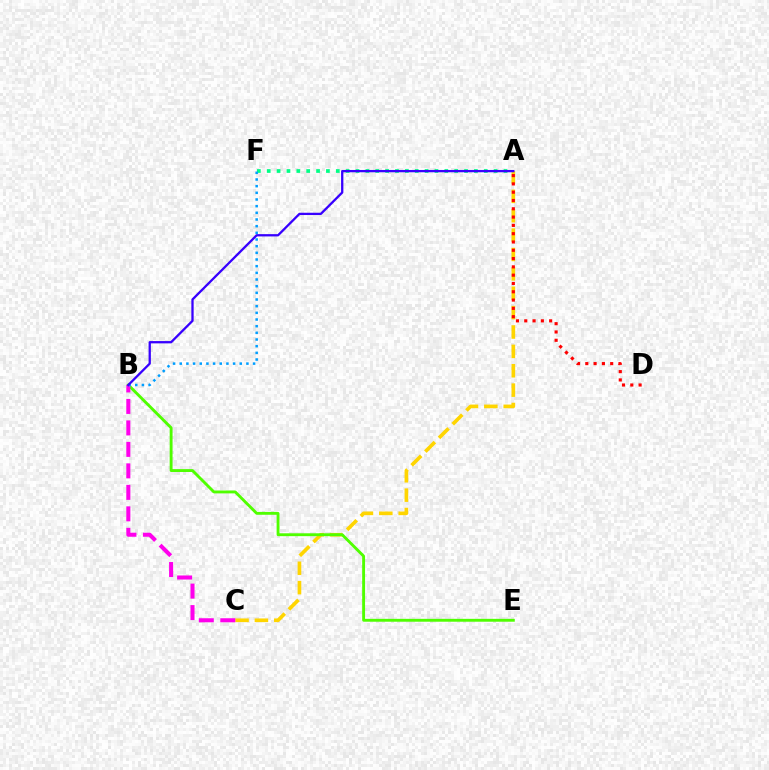{('A', 'C'): [{'color': '#ffd500', 'line_style': 'dashed', 'thickness': 2.63}], ('A', 'F'): [{'color': '#00ff86', 'line_style': 'dotted', 'thickness': 2.68}], ('B', 'E'): [{'color': '#4fff00', 'line_style': 'solid', 'thickness': 2.07}], ('B', 'C'): [{'color': '#ff00ed', 'line_style': 'dashed', 'thickness': 2.92}], ('B', 'F'): [{'color': '#009eff', 'line_style': 'dotted', 'thickness': 1.81}], ('A', 'D'): [{'color': '#ff0000', 'line_style': 'dotted', 'thickness': 2.25}], ('A', 'B'): [{'color': '#3700ff', 'line_style': 'solid', 'thickness': 1.65}]}